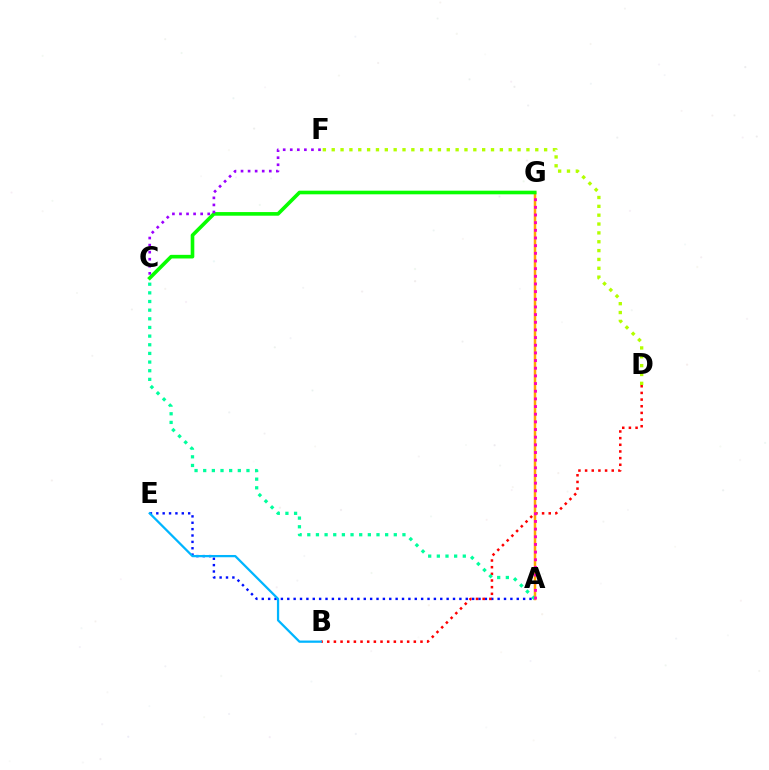{('A', 'E'): [{'color': '#0010ff', 'line_style': 'dotted', 'thickness': 1.73}], ('B', 'D'): [{'color': '#ff0000', 'line_style': 'dotted', 'thickness': 1.81}], ('A', 'G'): [{'color': '#ffa500', 'line_style': 'solid', 'thickness': 1.8}, {'color': '#ff00bd', 'line_style': 'dotted', 'thickness': 2.08}], ('C', 'G'): [{'color': '#08ff00', 'line_style': 'solid', 'thickness': 2.61}], ('A', 'C'): [{'color': '#00ff9d', 'line_style': 'dotted', 'thickness': 2.35}], ('B', 'E'): [{'color': '#00b5ff', 'line_style': 'solid', 'thickness': 1.62}], ('D', 'F'): [{'color': '#b3ff00', 'line_style': 'dotted', 'thickness': 2.4}], ('C', 'F'): [{'color': '#9b00ff', 'line_style': 'dotted', 'thickness': 1.92}]}